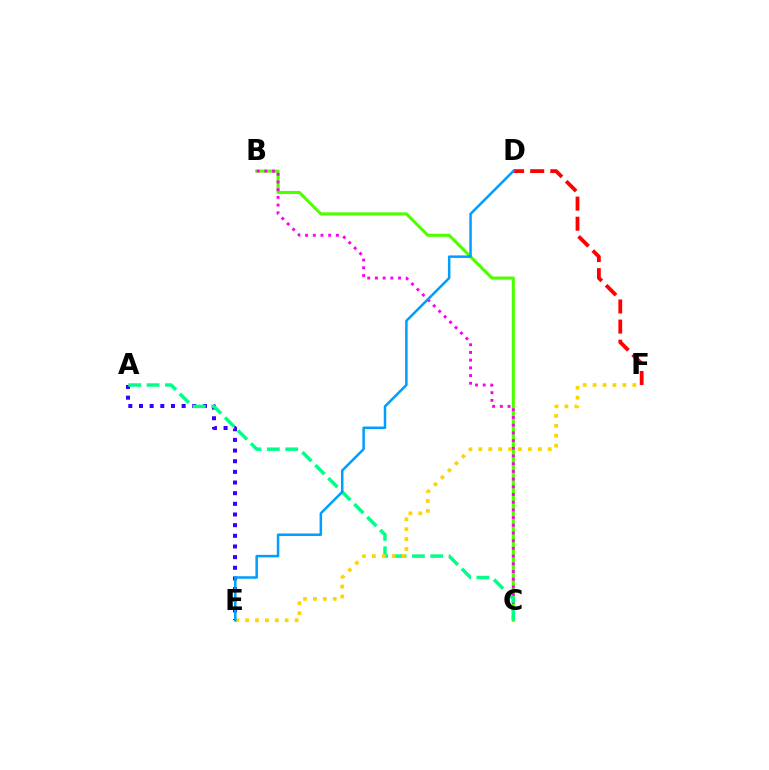{('B', 'C'): [{'color': '#4fff00', 'line_style': 'solid', 'thickness': 2.21}, {'color': '#ff00ed', 'line_style': 'dotted', 'thickness': 2.09}], ('A', 'E'): [{'color': '#3700ff', 'line_style': 'dotted', 'thickness': 2.9}], ('D', 'F'): [{'color': '#ff0000', 'line_style': 'dashed', 'thickness': 2.73}], ('A', 'C'): [{'color': '#00ff86', 'line_style': 'dashed', 'thickness': 2.49}], ('E', 'F'): [{'color': '#ffd500', 'line_style': 'dotted', 'thickness': 2.69}], ('D', 'E'): [{'color': '#009eff', 'line_style': 'solid', 'thickness': 1.81}]}